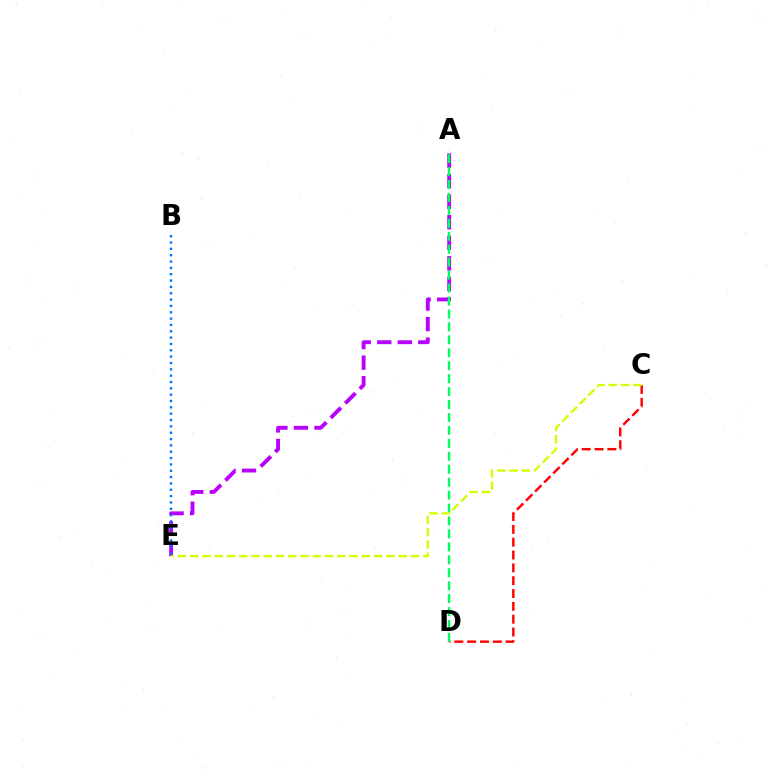{('A', 'E'): [{'color': '#b900ff', 'line_style': 'dashed', 'thickness': 2.79}], ('C', 'D'): [{'color': '#ff0000', 'line_style': 'dashed', 'thickness': 1.74}], ('B', 'E'): [{'color': '#0074ff', 'line_style': 'dotted', 'thickness': 1.72}], ('A', 'D'): [{'color': '#00ff5c', 'line_style': 'dashed', 'thickness': 1.76}], ('C', 'E'): [{'color': '#d1ff00', 'line_style': 'dashed', 'thickness': 1.67}]}